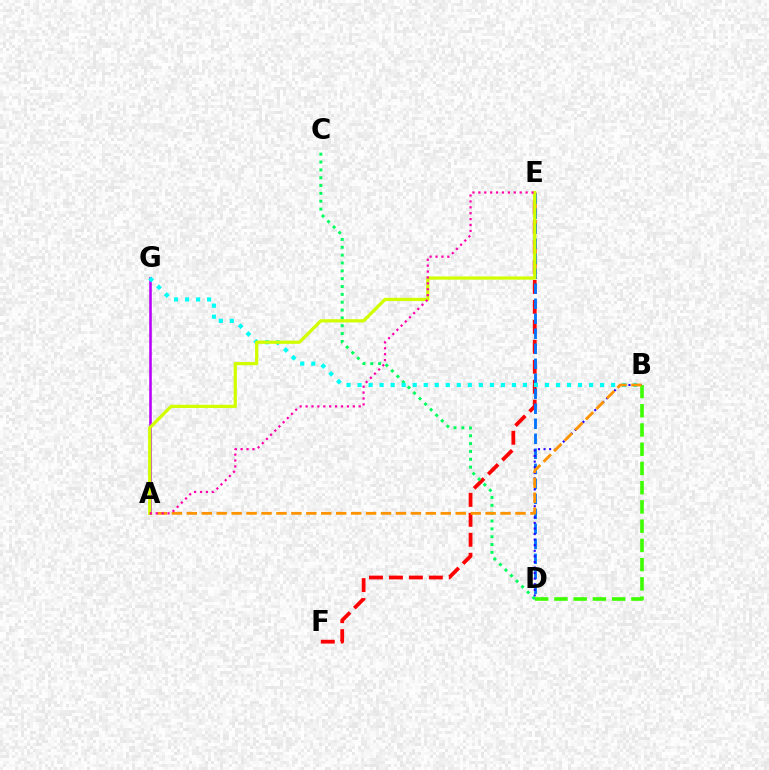{('E', 'F'): [{'color': '#ff0000', 'line_style': 'dashed', 'thickness': 2.71}], ('D', 'E'): [{'color': '#0074ff', 'line_style': 'dashed', 'thickness': 2.04}], ('B', 'D'): [{'color': '#2500ff', 'line_style': 'dotted', 'thickness': 1.51}, {'color': '#3dff00', 'line_style': 'dashed', 'thickness': 2.61}], ('A', 'G'): [{'color': '#b900ff', 'line_style': 'solid', 'thickness': 1.85}], ('C', 'D'): [{'color': '#00ff5c', 'line_style': 'dotted', 'thickness': 2.13}], ('B', 'G'): [{'color': '#00fff6', 'line_style': 'dotted', 'thickness': 3.0}], ('A', 'E'): [{'color': '#d1ff00', 'line_style': 'solid', 'thickness': 2.32}, {'color': '#ff00ac', 'line_style': 'dotted', 'thickness': 1.6}], ('A', 'B'): [{'color': '#ff9400', 'line_style': 'dashed', 'thickness': 2.03}]}